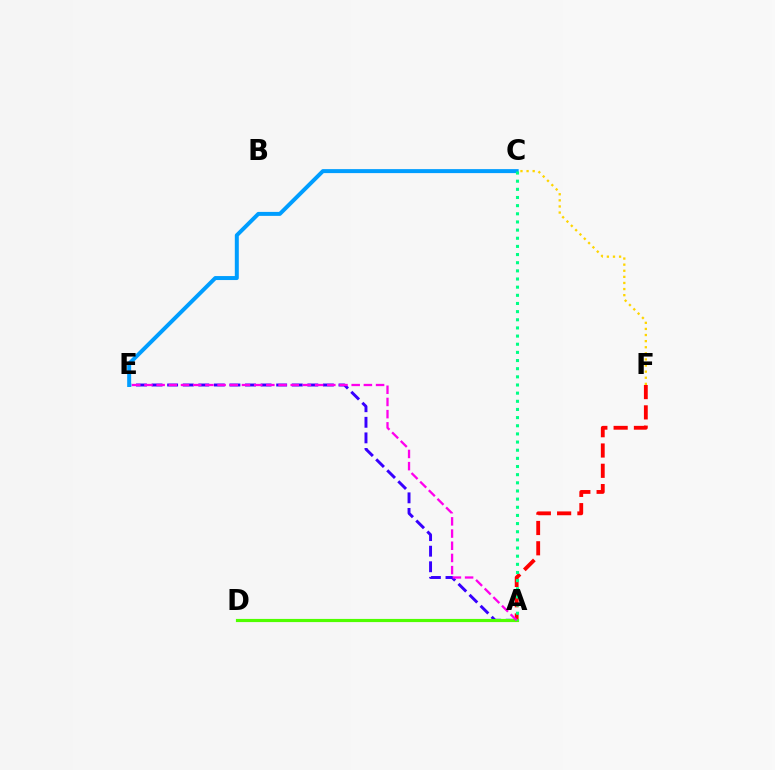{('A', 'E'): [{'color': '#3700ff', 'line_style': 'dashed', 'thickness': 2.12}, {'color': '#ff00ed', 'line_style': 'dashed', 'thickness': 1.66}], ('A', 'F'): [{'color': '#ff0000', 'line_style': 'dashed', 'thickness': 2.76}], ('A', 'D'): [{'color': '#4fff00', 'line_style': 'solid', 'thickness': 2.28}], ('C', 'E'): [{'color': '#009eff', 'line_style': 'solid', 'thickness': 2.87}], ('C', 'F'): [{'color': '#ffd500', 'line_style': 'dotted', 'thickness': 1.66}], ('A', 'C'): [{'color': '#00ff86', 'line_style': 'dotted', 'thickness': 2.21}]}